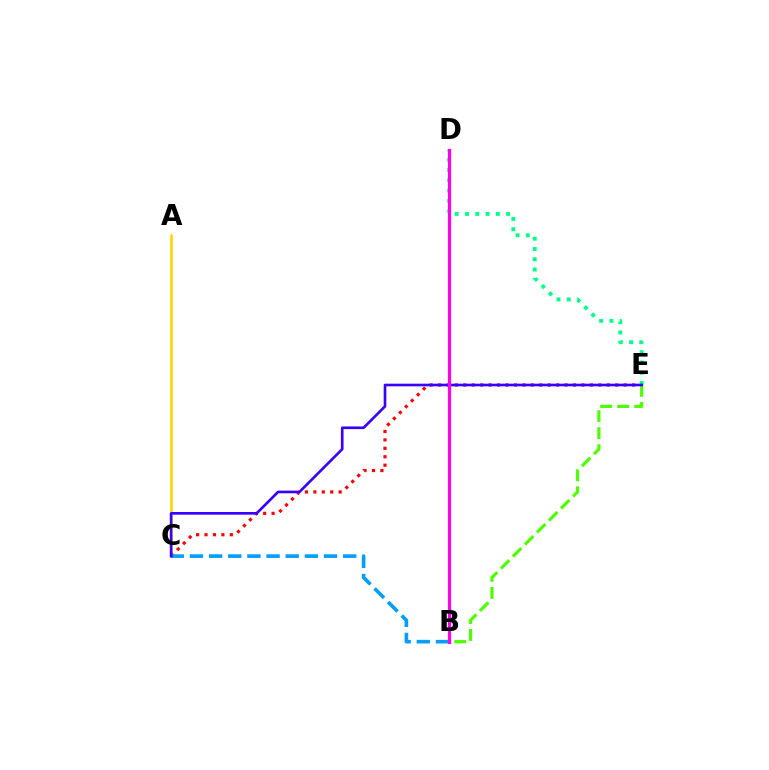{('A', 'C'): [{'color': '#ffd500', 'line_style': 'solid', 'thickness': 1.85}], ('C', 'E'): [{'color': '#ff0000', 'line_style': 'dotted', 'thickness': 2.29}, {'color': '#3700ff', 'line_style': 'solid', 'thickness': 1.9}], ('B', 'E'): [{'color': '#4fff00', 'line_style': 'dashed', 'thickness': 2.31}], ('D', 'E'): [{'color': '#00ff86', 'line_style': 'dotted', 'thickness': 2.79}], ('B', 'C'): [{'color': '#009eff', 'line_style': 'dashed', 'thickness': 2.6}], ('B', 'D'): [{'color': '#ff00ed', 'line_style': 'solid', 'thickness': 2.31}]}